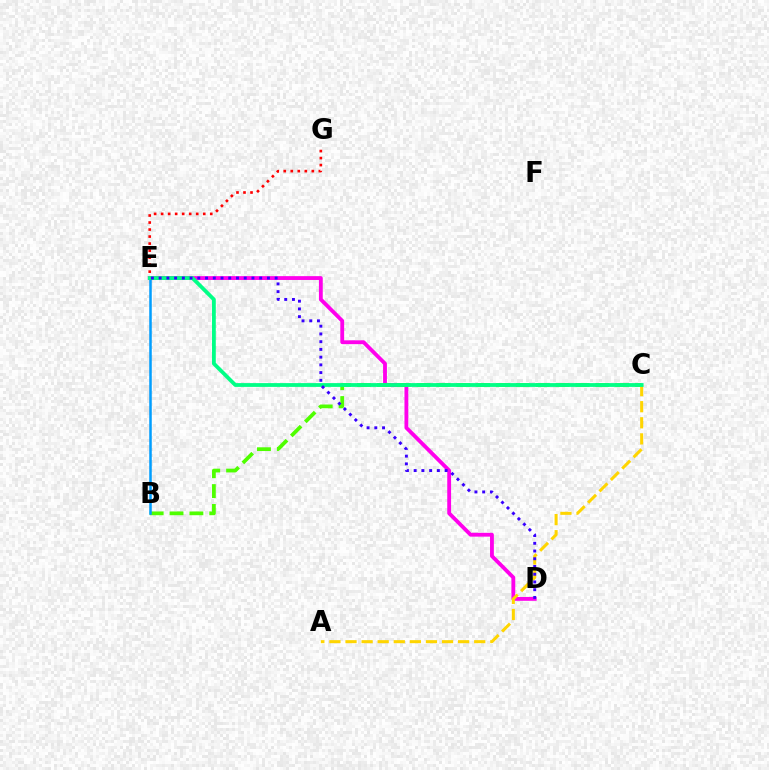{('D', 'E'): [{'color': '#ff00ed', 'line_style': 'solid', 'thickness': 2.76}, {'color': '#3700ff', 'line_style': 'dotted', 'thickness': 2.1}], ('E', 'G'): [{'color': '#ff0000', 'line_style': 'dotted', 'thickness': 1.91}], ('B', 'C'): [{'color': '#4fff00', 'line_style': 'dashed', 'thickness': 2.7}], ('A', 'C'): [{'color': '#ffd500', 'line_style': 'dashed', 'thickness': 2.19}], ('B', 'E'): [{'color': '#009eff', 'line_style': 'solid', 'thickness': 1.82}], ('C', 'E'): [{'color': '#00ff86', 'line_style': 'solid', 'thickness': 2.73}]}